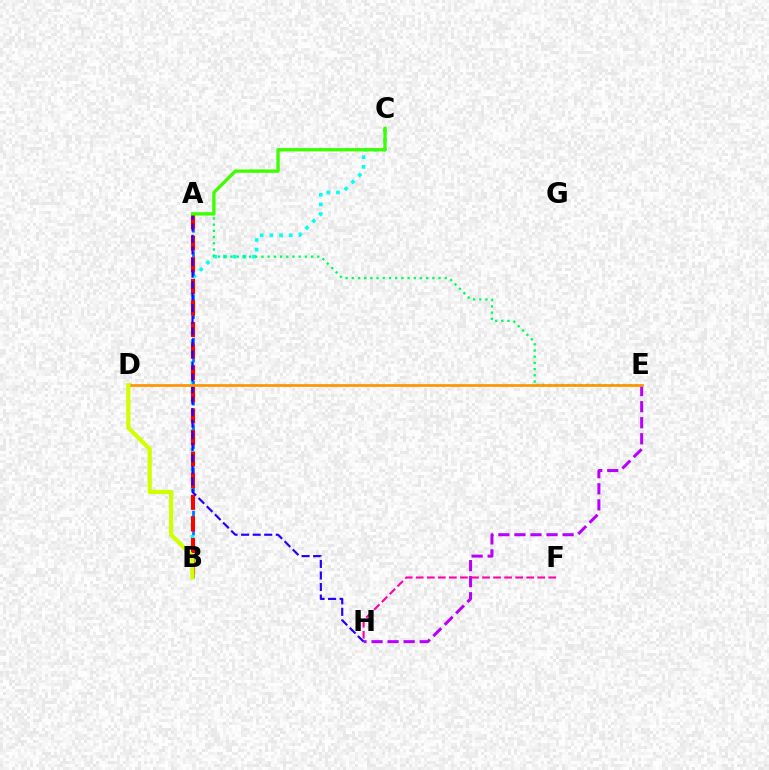{('E', 'H'): [{'color': '#b900ff', 'line_style': 'dashed', 'thickness': 2.18}], ('F', 'H'): [{'color': '#ff00ac', 'line_style': 'dashed', 'thickness': 1.5}], ('B', 'C'): [{'color': '#00fff6', 'line_style': 'dotted', 'thickness': 2.63}], ('A', 'B'): [{'color': '#0074ff', 'line_style': 'dashed', 'thickness': 1.96}, {'color': '#ff0000', 'line_style': 'dashed', 'thickness': 2.93}], ('A', 'H'): [{'color': '#2500ff', 'line_style': 'dashed', 'thickness': 1.57}], ('A', 'E'): [{'color': '#00ff5c', 'line_style': 'dotted', 'thickness': 1.68}], ('A', 'C'): [{'color': '#3dff00', 'line_style': 'solid', 'thickness': 2.39}], ('D', 'E'): [{'color': '#ff9400', 'line_style': 'solid', 'thickness': 1.95}], ('B', 'D'): [{'color': '#d1ff00', 'line_style': 'solid', 'thickness': 2.99}]}